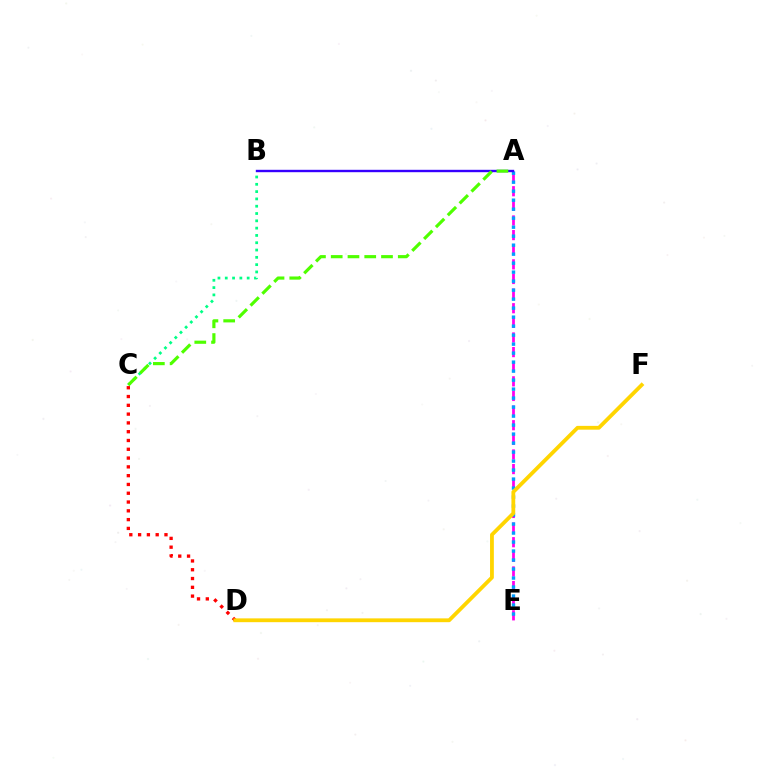{('A', 'E'): [{'color': '#ff00ed', 'line_style': 'dashed', 'thickness': 1.99}, {'color': '#009eff', 'line_style': 'dotted', 'thickness': 2.44}], ('C', 'D'): [{'color': '#ff0000', 'line_style': 'dotted', 'thickness': 2.39}], ('B', 'C'): [{'color': '#00ff86', 'line_style': 'dotted', 'thickness': 1.98}], ('A', 'B'): [{'color': '#3700ff', 'line_style': 'solid', 'thickness': 1.72}], ('D', 'F'): [{'color': '#ffd500', 'line_style': 'solid', 'thickness': 2.74}], ('A', 'C'): [{'color': '#4fff00', 'line_style': 'dashed', 'thickness': 2.28}]}